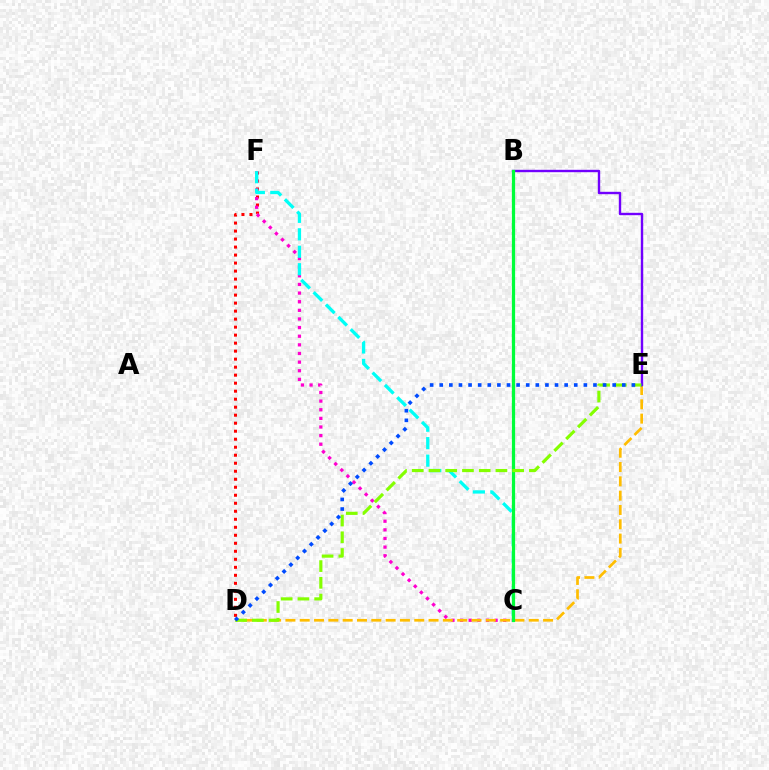{('D', 'F'): [{'color': '#ff0000', 'line_style': 'dotted', 'thickness': 2.18}], ('C', 'F'): [{'color': '#ff00cf', 'line_style': 'dotted', 'thickness': 2.34}, {'color': '#00fff6', 'line_style': 'dashed', 'thickness': 2.37}], ('D', 'E'): [{'color': '#ffbd00', 'line_style': 'dashed', 'thickness': 1.94}, {'color': '#84ff00', 'line_style': 'dashed', 'thickness': 2.27}, {'color': '#004bff', 'line_style': 'dotted', 'thickness': 2.61}], ('B', 'E'): [{'color': '#7200ff', 'line_style': 'solid', 'thickness': 1.72}], ('B', 'C'): [{'color': '#00ff39', 'line_style': 'solid', 'thickness': 2.33}]}